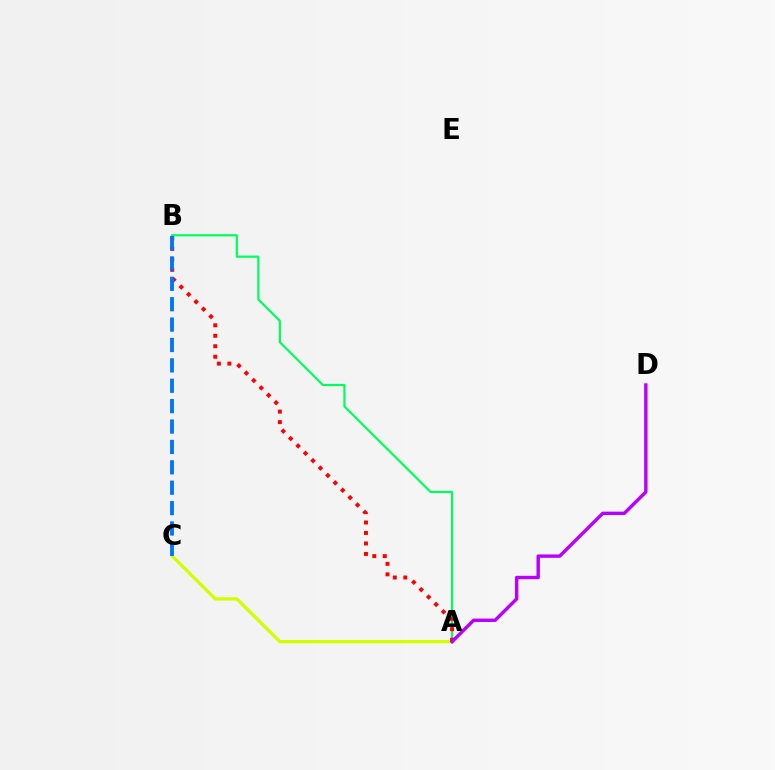{('A', 'B'): [{'color': '#00ff5c', 'line_style': 'solid', 'thickness': 1.58}, {'color': '#ff0000', 'line_style': 'dotted', 'thickness': 2.85}], ('A', 'C'): [{'color': '#d1ff00', 'line_style': 'solid', 'thickness': 2.37}], ('A', 'D'): [{'color': '#b900ff', 'line_style': 'solid', 'thickness': 2.44}], ('B', 'C'): [{'color': '#0074ff', 'line_style': 'dashed', 'thickness': 2.77}]}